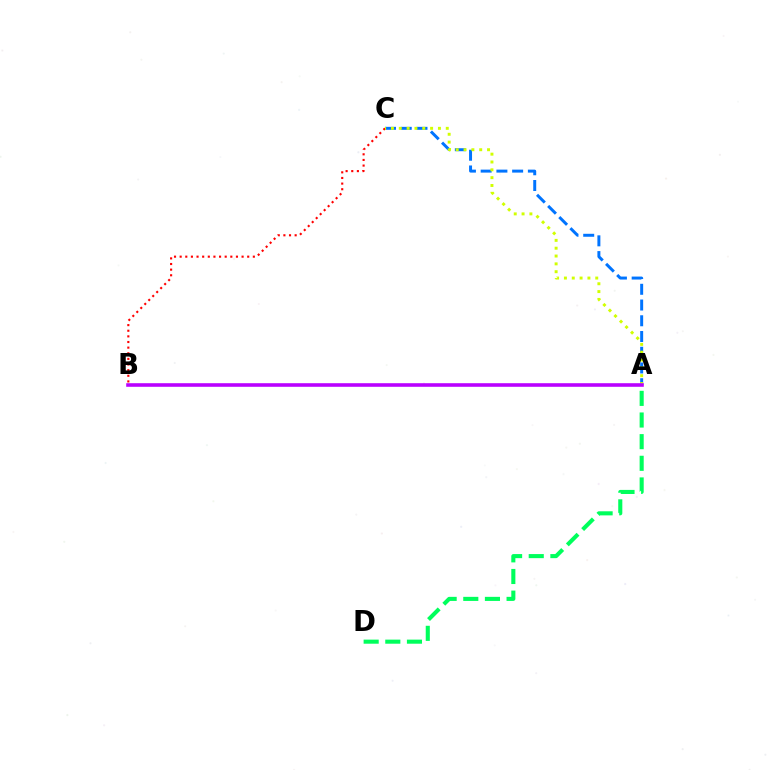{('A', 'C'): [{'color': '#0074ff', 'line_style': 'dashed', 'thickness': 2.14}, {'color': '#d1ff00', 'line_style': 'dotted', 'thickness': 2.13}], ('B', 'C'): [{'color': '#ff0000', 'line_style': 'dotted', 'thickness': 1.53}], ('A', 'B'): [{'color': '#b900ff', 'line_style': 'solid', 'thickness': 2.58}], ('A', 'D'): [{'color': '#00ff5c', 'line_style': 'dashed', 'thickness': 2.94}]}